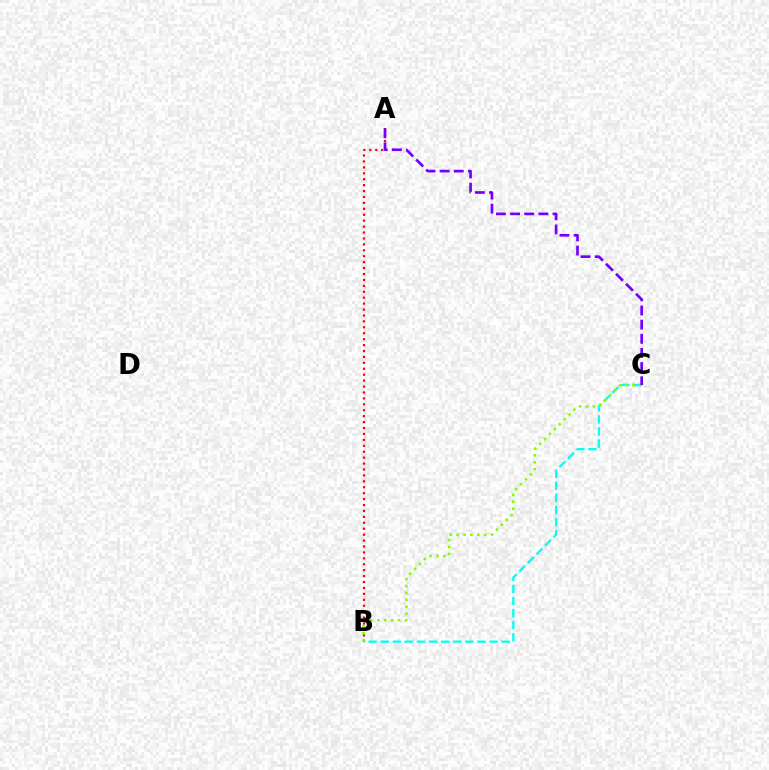{('A', 'B'): [{'color': '#ff0000', 'line_style': 'dotted', 'thickness': 1.61}], ('B', 'C'): [{'color': '#00fff6', 'line_style': 'dashed', 'thickness': 1.64}, {'color': '#84ff00', 'line_style': 'dotted', 'thickness': 1.88}], ('A', 'C'): [{'color': '#7200ff', 'line_style': 'dashed', 'thickness': 1.92}]}